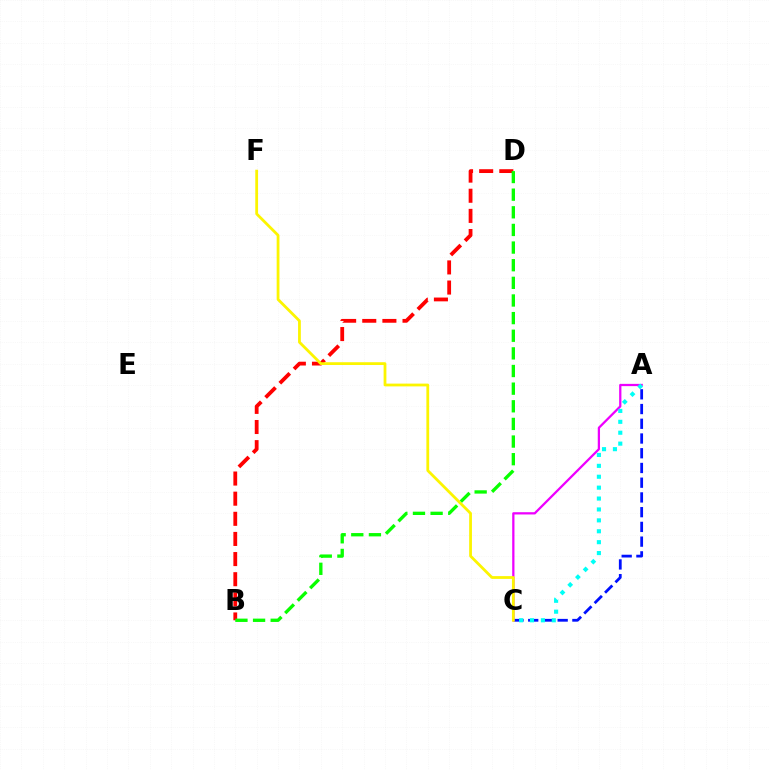{('A', 'C'): [{'color': '#0010ff', 'line_style': 'dashed', 'thickness': 2.0}, {'color': '#ee00ff', 'line_style': 'solid', 'thickness': 1.63}, {'color': '#00fff6', 'line_style': 'dotted', 'thickness': 2.96}], ('B', 'D'): [{'color': '#ff0000', 'line_style': 'dashed', 'thickness': 2.73}, {'color': '#08ff00', 'line_style': 'dashed', 'thickness': 2.4}], ('C', 'F'): [{'color': '#fcf500', 'line_style': 'solid', 'thickness': 2.0}]}